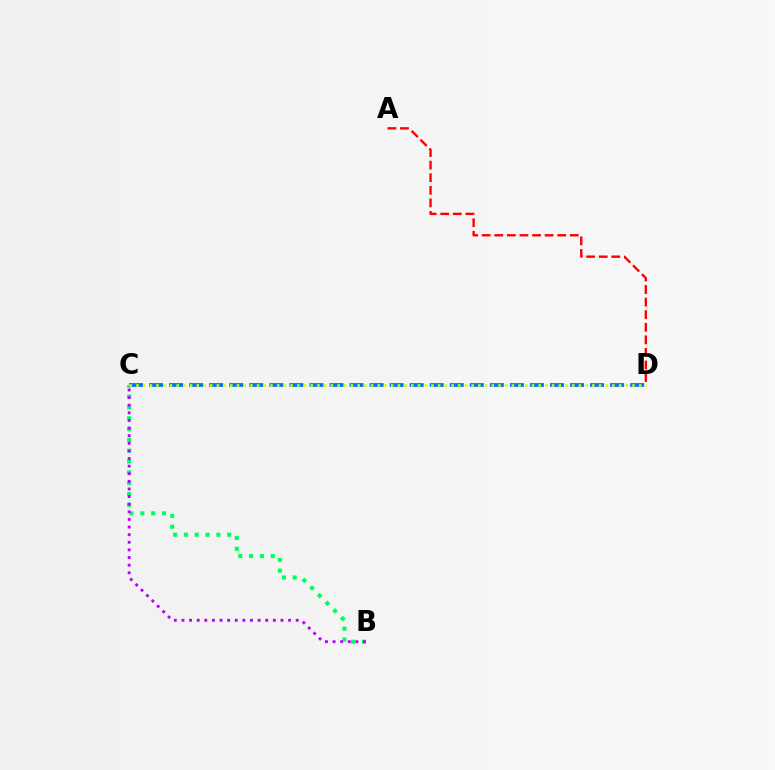{('C', 'D'): [{'color': '#0074ff', 'line_style': 'dashed', 'thickness': 2.72}, {'color': '#d1ff00', 'line_style': 'dotted', 'thickness': 1.82}], ('B', 'C'): [{'color': '#00ff5c', 'line_style': 'dotted', 'thickness': 2.94}, {'color': '#b900ff', 'line_style': 'dotted', 'thickness': 2.07}], ('A', 'D'): [{'color': '#ff0000', 'line_style': 'dashed', 'thickness': 1.71}]}